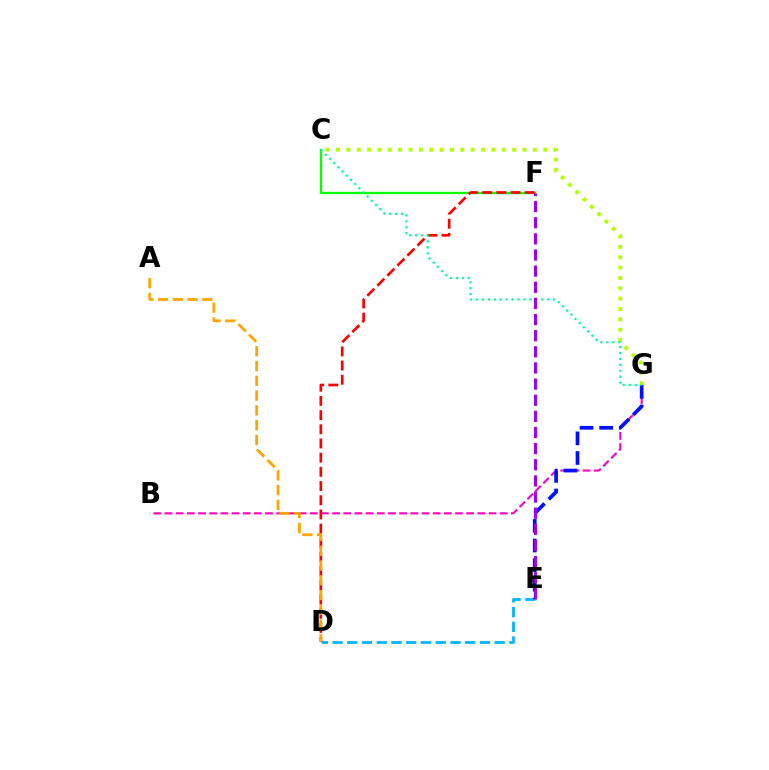{('B', 'G'): [{'color': '#ff00bd', 'line_style': 'dashed', 'thickness': 1.52}], ('C', 'G'): [{'color': '#b3ff00', 'line_style': 'dotted', 'thickness': 2.81}, {'color': '#00ff9d', 'line_style': 'dotted', 'thickness': 1.61}], ('D', 'E'): [{'color': '#00b5ff', 'line_style': 'dashed', 'thickness': 2.0}], ('C', 'F'): [{'color': '#08ff00', 'line_style': 'solid', 'thickness': 1.69}], ('E', 'G'): [{'color': '#0010ff', 'line_style': 'dashed', 'thickness': 2.67}], ('D', 'F'): [{'color': '#ff0000', 'line_style': 'dashed', 'thickness': 1.93}], ('E', 'F'): [{'color': '#9b00ff', 'line_style': 'dashed', 'thickness': 2.19}], ('A', 'D'): [{'color': '#ffa500', 'line_style': 'dashed', 'thickness': 2.01}]}